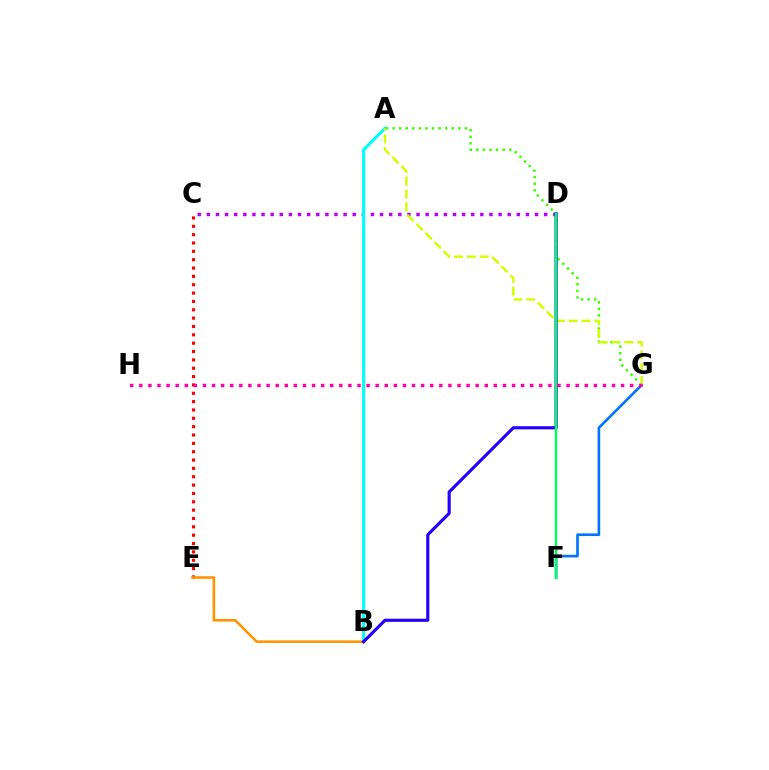{('C', 'D'): [{'color': '#b900ff', 'line_style': 'dotted', 'thickness': 2.48}], ('A', 'G'): [{'color': '#3dff00', 'line_style': 'dotted', 'thickness': 1.79}, {'color': '#d1ff00', 'line_style': 'dashed', 'thickness': 1.74}], ('F', 'G'): [{'color': '#0074ff', 'line_style': 'solid', 'thickness': 1.9}], ('C', 'E'): [{'color': '#ff0000', 'line_style': 'dotted', 'thickness': 2.27}], ('A', 'B'): [{'color': '#00fff6', 'line_style': 'solid', 'thickness': 2.23}], ('B', 'E'): [{'color': '#ff9400', 'line_style': 'solid', 'thickness': 1.86}], ('B', 'D'): [{'color': '#2500ff', 'line_style': 'solid', 'thickness': 2.26}], ('D', 'F'): [{'color': '#00ff5c', 'line_style': 'solid', 'thickness': 1.75}], ('G', 'H'): [{'color': '#ff00ac', 'line_style': 'dotted', 'thickness': 2.47}]}